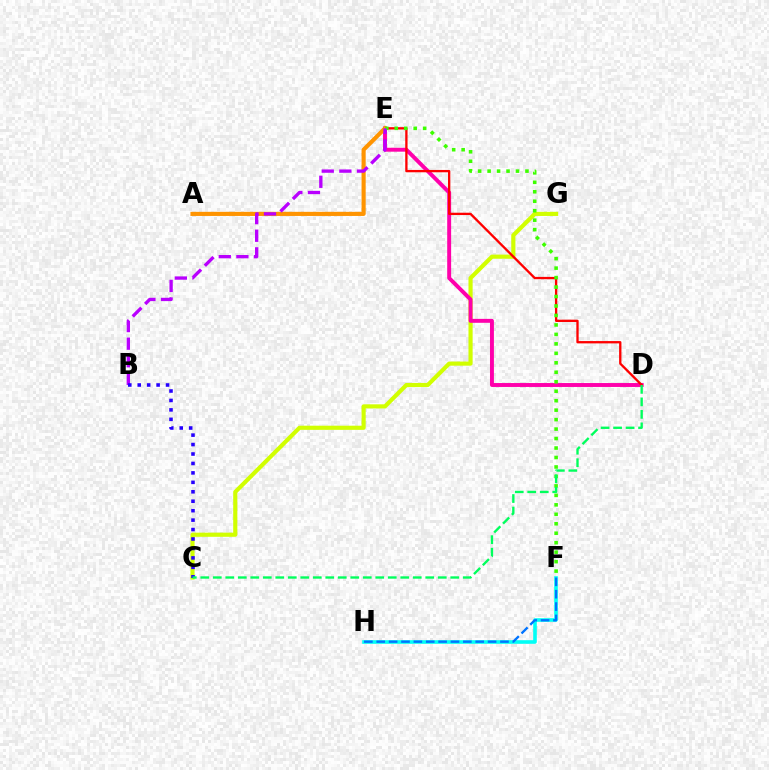{('C', 'G'): [{'color': '#d1ff00', 'line_style': 'solid', 'thickness': 2.99}], ('F', 'H'): [{'color': '#00fff6', 'line_style': 'solid', 'thickness': 2.59}, {'color': '#0074ff', 'line_style': 'dashed', 'thickness': 1.68}], ('D', 'E'): [{'color': '#ff00ac', 'line_style': 'solid', 'thickness': 2.83}, {'color': '#ff0000', 'line_style': 'solid', 'thickness': 1.67}], ('A', 'E'): [{'color': '#ff9400', 'line_style': 'solid', 'thickness': 2.97}], ('E', 'F'): [{'color': '#3dff00', 'line_style': 'dotted', 'thickness': 2.57}], ('B', 'E'): [{'color': '#b900ff', 'line_style': 'dashed', 'thickness': 2.39}], ('B', 'C'): [{'color': '#2500ff', 'line_style': 'dotted', 'thickness': 2.57}], ('C', 'D'): [{'color': '#00ff5c', 'line_style': 'dashed', 'thickness': 1.7}]}